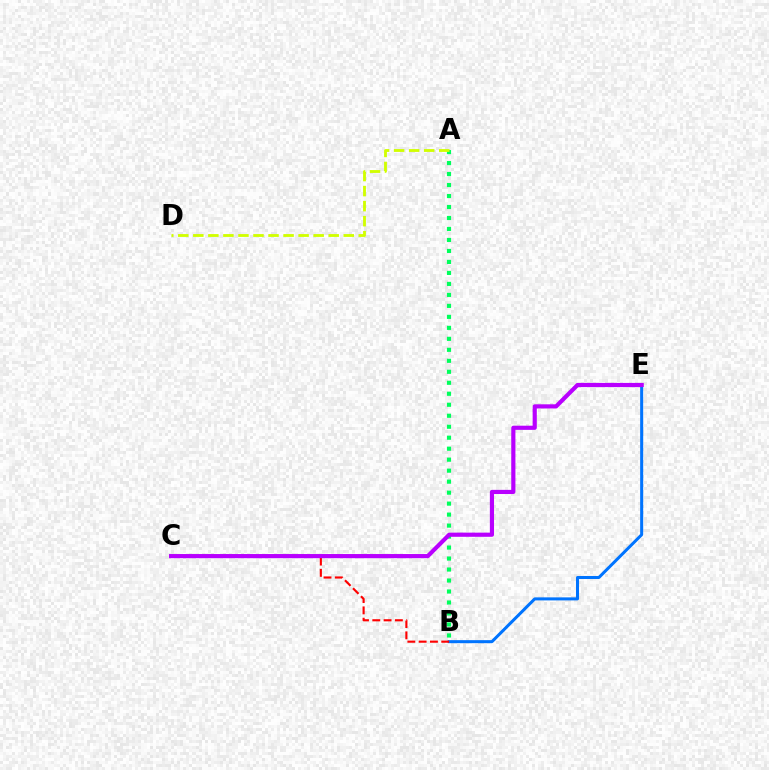{('B', 'E'): [{'color': '#0074ff', 'line_style': 'solid', 'thickness': 2.18}], ('B', 'C'): [{'color': '#ff0000', 'line_style': 'dashed', 'thickness': 1.53}], ('A', 'B'): [{'color': '#00ff5c', 'line_style': 'dotted', 'thickness': 2.98}], ('C', 'E'): [{'color': '#b900ff', 'line_style': 'solid', 'thickness': 3.0}], ('A', 'D'): [{'color': '#d1ff00', 'line_style': 'dashed', 'thickness': 2.04}]}